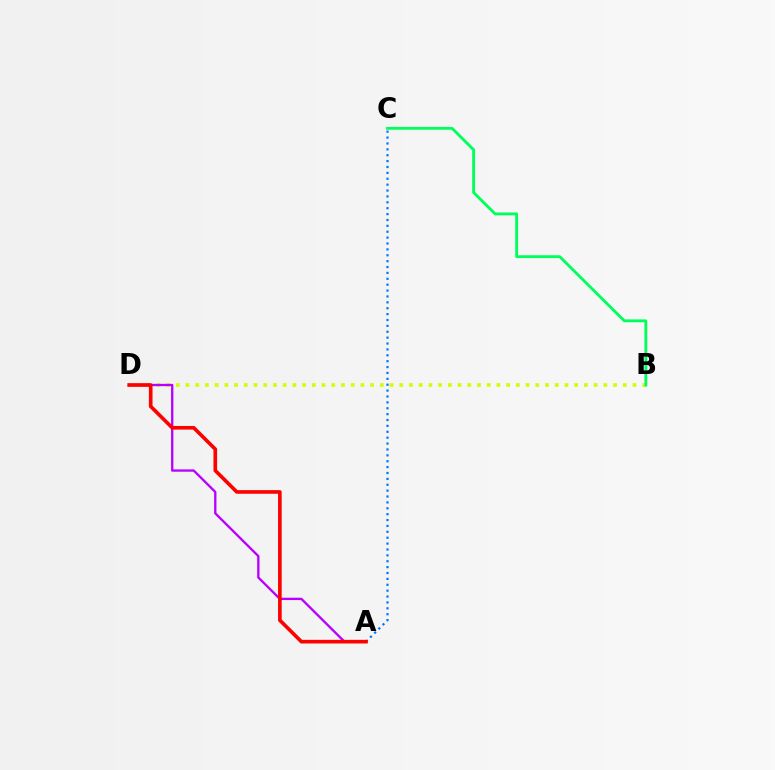{('B', 'D'): [{'color': '#d1ff00', 'line_style': 'dotted', 'thickness': 2.64}], ('A', 'D'): [{'color': '#b900ff', 'line_style': 'solid', 'thickness': 1.68}, {'color': '#ff0000', 'line_style': 'solid', 'thickness': 2.62}], ('B', 'C'): [{'color': '#00ff5c', 'line_style': 'solid', 'thickness': 2.05}], ('A', 'C'): [{'color': '#0074ff', 'line_style': 'dotted', 'thickness': 1.6}]}